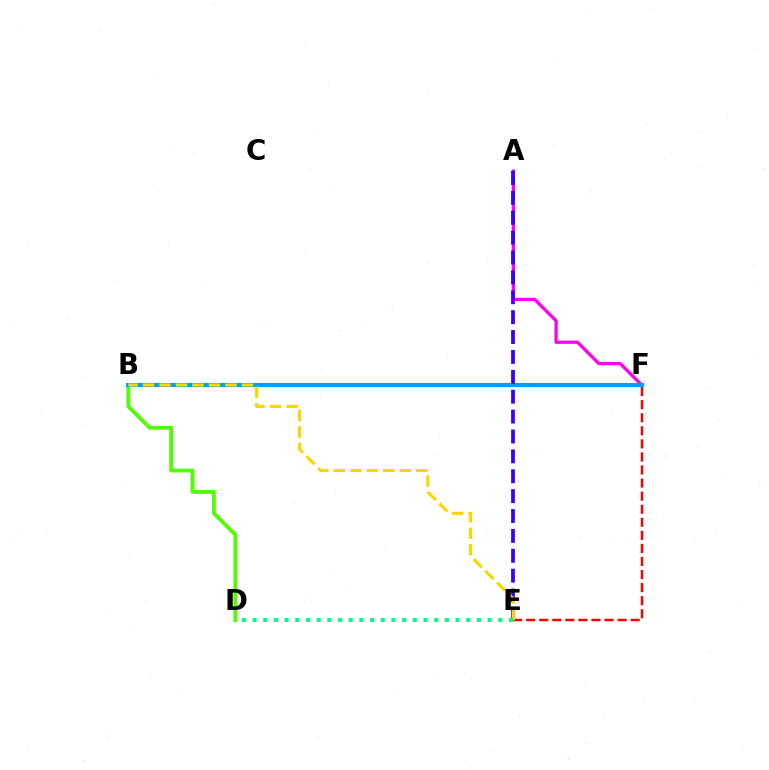{('B', 'D'): [{'color': '#4fff00', 'line_style': 'solid', 'thickness': 2.74}], ('A', 'F'): [{'color': '#ff00ed', 'line_style': 'solid', 'thickness': 2.35}], ('E', 'F'): [{'color': '#ff0000', 'line_style': 'dashed', 'thickness': 1.78}], ('B', 'F'): [{'color': '#009eff', 'line_style': 'solid', 'thickness': 2.97}], ('A', 'E'): [{'color': '#3700ff', 'line_style': 'dashed', 'thickness': 2.7}], ('B', 'E'): [{'color': '#ffd500', 'line_style': 'dashed', 'thickness': 2.24}], ('D', 'E'): [{'color': '#00ff86', 'line_style': 'dotted', 'thickness': 2.9}]}